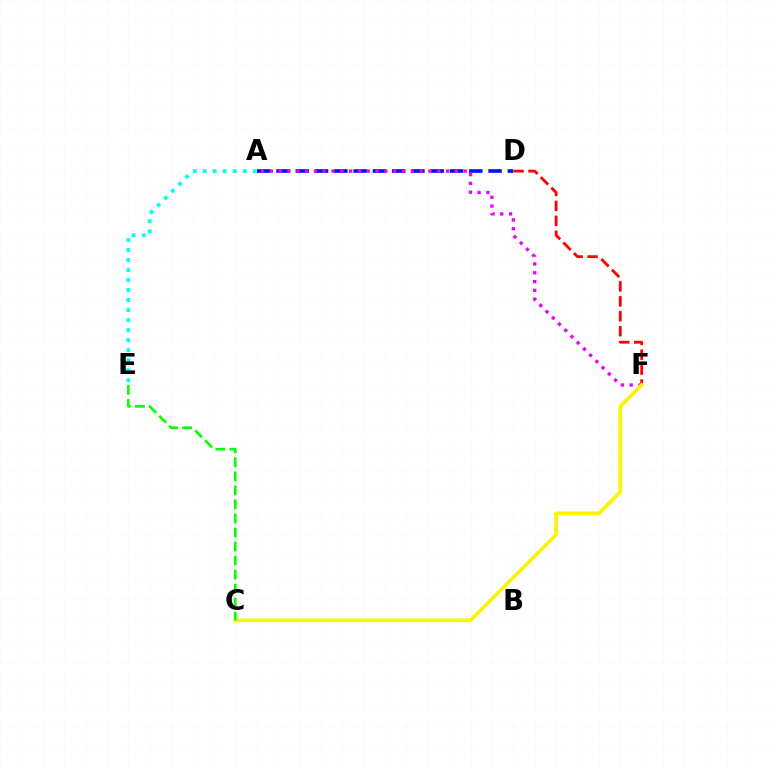{('A', 'D'): [{'color': '#0010ff', 'line_style': 'dashed', 'thickness': 2.62}], ('D', 'F'): [{'color': '#ff0000', 'line_style': 'dashed', 'thickness': 2.03}], ('A', 'F'): [{'color': '#ee00ff', 'line_style': 'dotted', 'thickness': 2.39}], ('A', 'E'): [{'color': '#00fff6', 'line_style': 'dotted', 'thickness': 2.72}], ('C', 'F'): [{'color': '#fcf500', 'line_style': 'solid', 'thickness': 2.65}], ('C', 'E'): [{'color': '#08ff00', 'line_style': 'dashed', 'thickness': 1.91}]}